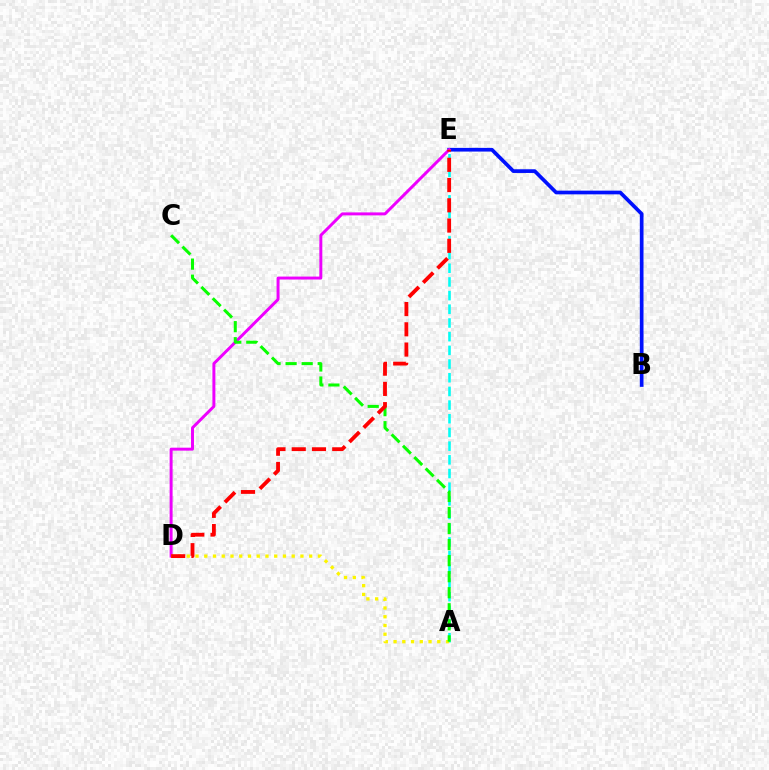{('B', 'E'): [{'color': '#0010ff', 'line_style': 'solid', 'thickness': 2.66}], ('D', 'E'): [{'color': '#ee00ff', 'line_style': 'solid', 'thickness': 2.13}, {'color': '#ff0000', 'line_style': 'dashed', 'thickness': 2.75}], ('A', 'E'): [{'color': '#00fff6', 'line_style': 'dashed', 'thickness': 1.86}], ('A', 'D'): [{'color': '#fcf500', 'line_style': 'dotted', 'thickness': 2.38}], ('A', 'C'): [{'color': '#08ff00', 'line_style': 'dashed', 'thickness': 2.18}]}